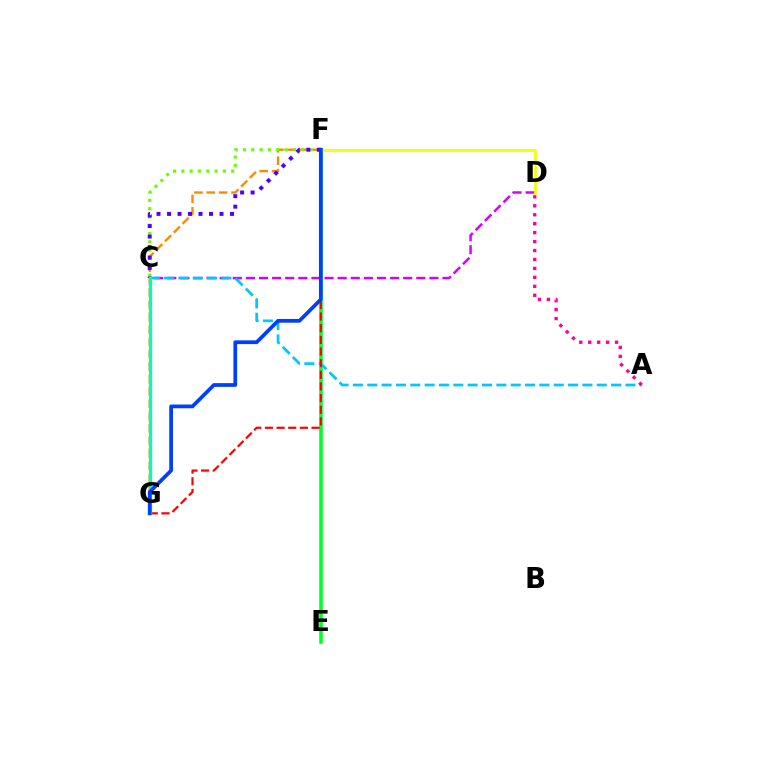{('F', 'G'): [{'color': '#ff8800', 'line_style': 'dashed', 'thickness': 1.68}, {'color': '#ff0000', 'line_style': 'dashed', 'thickness': 1.58}, {'color': '#003fff', 'line_style': 'solid', 'thickness': 2.69}], ('C', 'D'): [{'color': '#d600ff', 'line_style': 'dashed', 'thickness': 1.78}], ('E', 'F'): [{'color': '#00ff27', 'line_style': 'solid', 'thickness': 2.57}], ('A', 'C'): [{'color': '#00c7ff', 'line_style': 'dashed', 'thickness': 1.95}], ('C', 'F'): [{'color': '#66ff00', 'line_style': 'dotted', 'thickness': 2.26}, {'color': '#4f00ff', 'line_style': 'dotted', 'thickness': 2.85}], ('D', 'F'): [{'color': '#eeff00', 'line_style': 'solid', 'thickness': 1.95}], ('C', 'G'): [{'color': '#00ffaf', 'line_style': 'solid', 'thickness': 2.37}], ('A', 'D'): [{'color': '#ff00a0', 'line_style': 'dotted', 'thickness': 2.43}]}